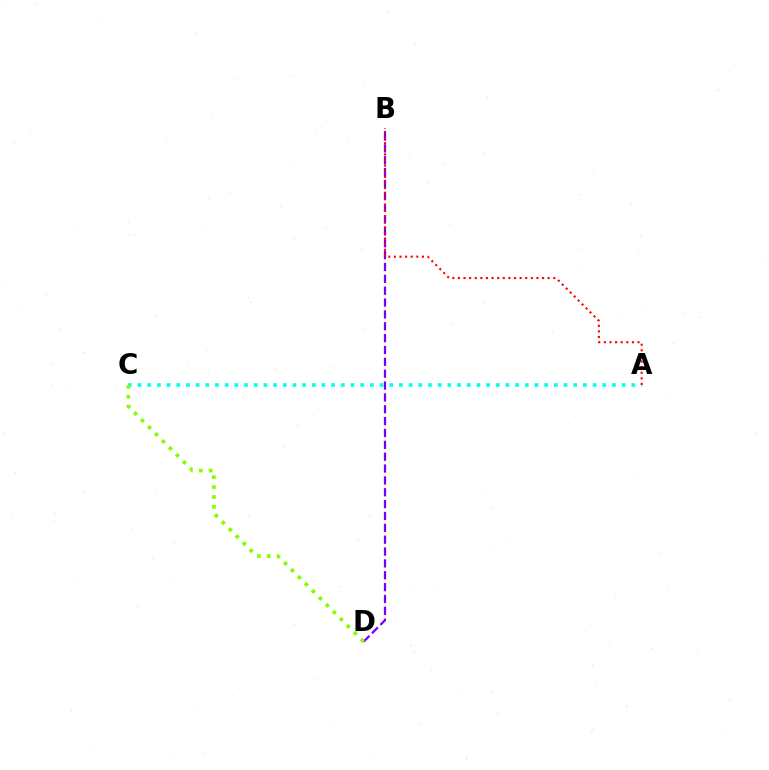{('A', 'C'): [{'color': '#00fff6', 'line_style': 'dotted', 'thickness': 2.63}], ('B', 'D'): [{'color': '#7200ff', 'line_style': 'dashed', 'thickness': 1.61}], ('A', 'B'): [{'color': '#ff0000', 'line_style': 'dotted', 'thickness': 1.52}], ('C', 'D'): [{'color': '#84ff00', 'line_style': 'dotted', 'thickness': 2.68}]}